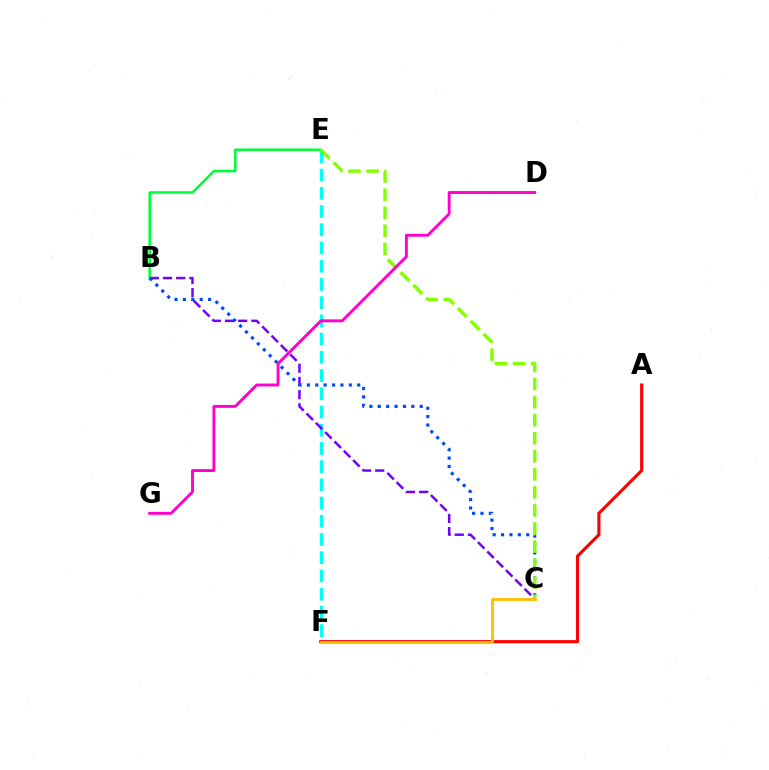{('B', 'E'): [{'color': '#00ff39', 'line_style': 'solid', 'thickness': 1.82}], ('E', 'F'): [{'color': '#00fff6', 'line_style': 'dashed', 'thickness': 2.48}], ('B', 'C'): [{'color': '#7200ff', 'line_style': 'dashed', 'thickness': 1.79}, {'color': '#004bff', 'line_style': 'dotted', 'thickness': 2.28}], ('C', 'E'): [{'color': '#84ff00', 'line_style': 'dashed', 'thickness': 2.45}], ('D', 'G'): [{'color': '#ff00cf', 'line_style': 'solid', 'thickness': 2.08}], ('A', 'F'): [{'color': '#ff0000', 'line_style': 'solid', 'thickness': 2.25}], ('C', 'F'): [{'color': '#ffbd00', 'line_style': 'solid', 'thickness': 2.03}]}